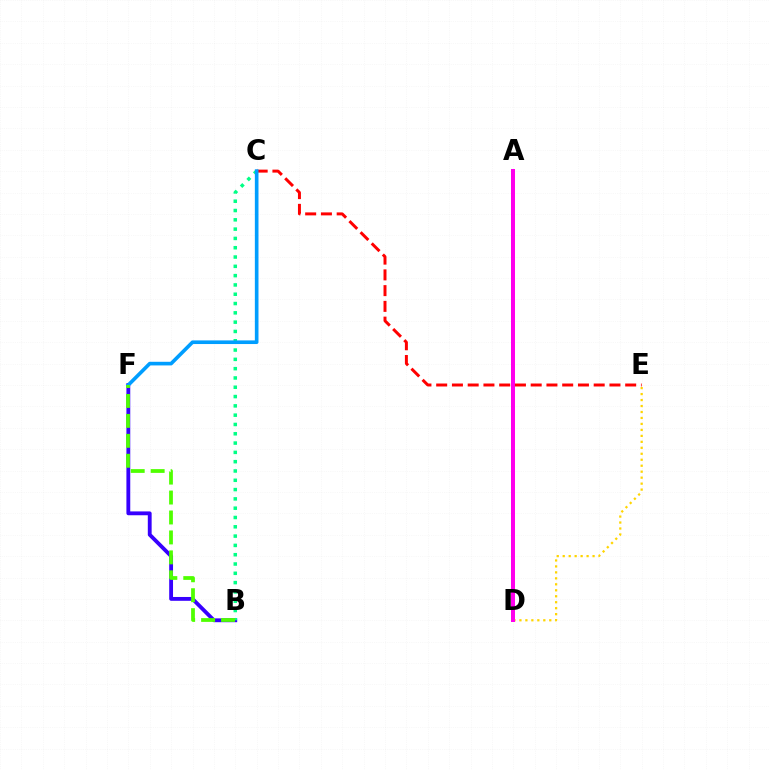{('B', 'F'): [{'color': '#3700ff', 'line_style': 'solid', 'thickness': 2.76}, {'color': '#4fff00', 'line_style': 'dashed', 'thickness': 2.71}], ('D', 'E'): [{'color': '#ffd500', 'line_style': 'dotted', 'thickness': 1.62}], ('B', 'C'): [{'color': '#00ff86', 'line_style': 'dotted', 'thickness': 2.53}], ('A', 'D'): [{'color': '#ff00ed', 'line_style': 'solid', 'thickness': 2.88}], ('C', 'E'): [{'color': '#ff0000', 'line_style': 'dashed', 'thickness': 2.14}], ('C', 'F'): [{'color': '#009eff', 'line_style': 'solid', 'thickness': 2.62}]}